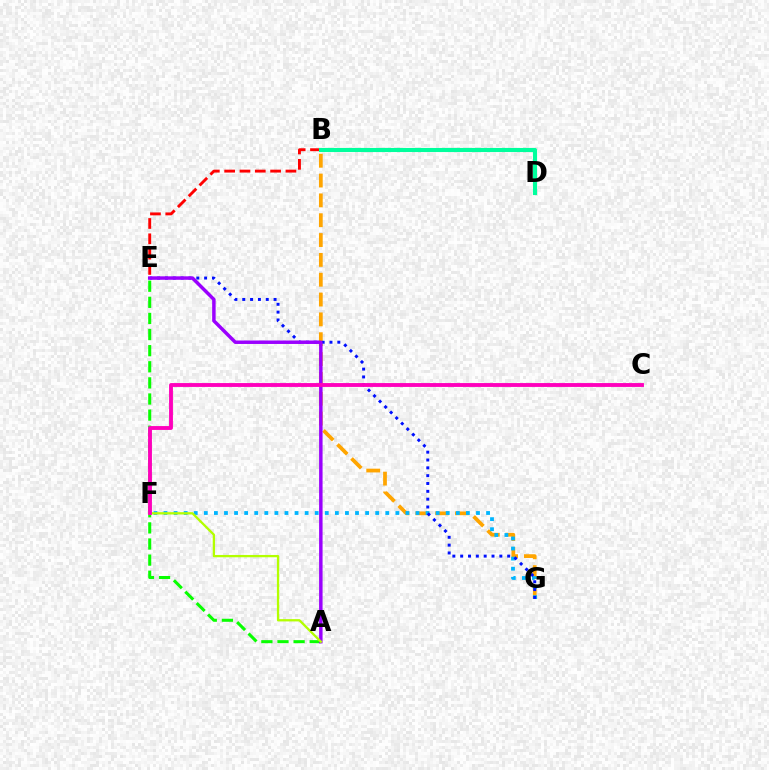{('B', 'G'): [{'color': '#ffa500', 'line_style': 'dashed', 'thickness': 2.69}], ('B', 'E'): [{'color': '#ff0000', 'line_style': 'dashed', 'thickness': 2.08}], ('F', 'G'): [{'color': '#00b5ff', 'line_style': 'dotted', 'thickness': 2.74}], ('E', 'G'): [{'color': '#0010ff', 'line_style': 'dotted', 'thickness': 2.13}], ('A', 'E'): [{'color': '#08ff00', 'line_style': 'dashed', 'thickness': 2.19}, {'color': '#9b00ff', 'line_style': 'solid', 'thickness': 2.5}], ('B', 'D'): [{'color': '#00ff9d', 'line_style': 'solid', 'thickness': 2.96}], ('A', 'F'): [{'color': '#b3ff00', 'line_style': 'solid', 'thickness': 1.66}], ('C', 'F'): [{'color': '#ff00bd', 'line_style': 'solid', 'thickness': 2.78}]}